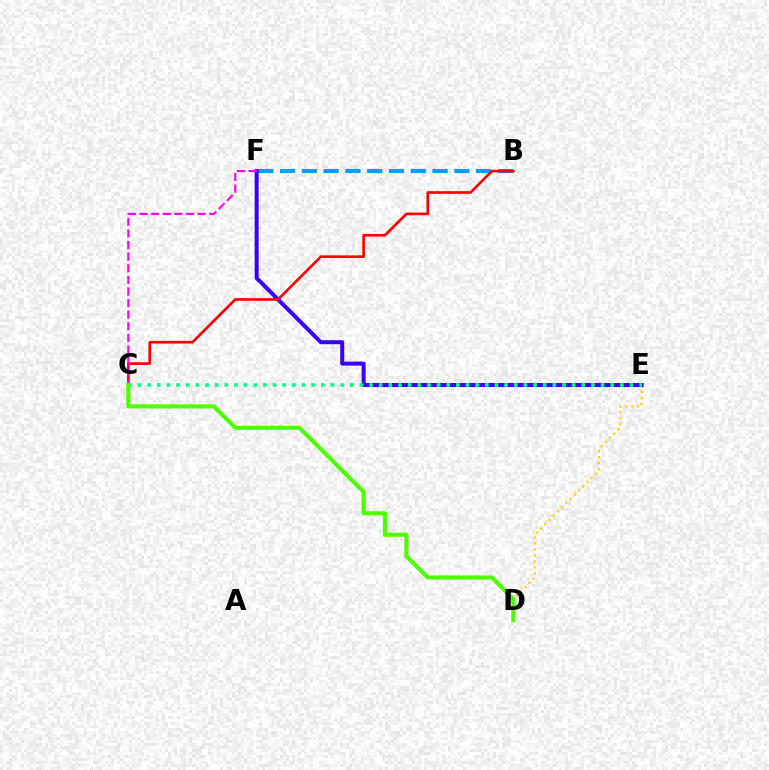{('D', 'E'): [{'color': '#ffd500', 'line_style': 'dotted', 'thickness': 1.62}], ('B', 'F'): [{'color': '#009eff', 'line_style': 'dashed', 'thickness': 2.96}], ('E', 'F'): [{'color': '#3700ff', 'line_style': 'solid', 'thickness': 2.88}], ('C', 'E'): [{'color': '#00ff86', 'line_style': 'dotted', 'thickness': 2.62}], ('B', 'C'): [{'color': '#ff0000', 'line_style': 'solid', 'thickness': 1.91}], ('C', 'F'): [{'color': '#ff00ed', 'line_style': 'dashed', 'thickness': 1.58}], ('C', 'D'): [{'color': '#4fff00', 'line_style': 'solid', 'thickness': 2.98}]}